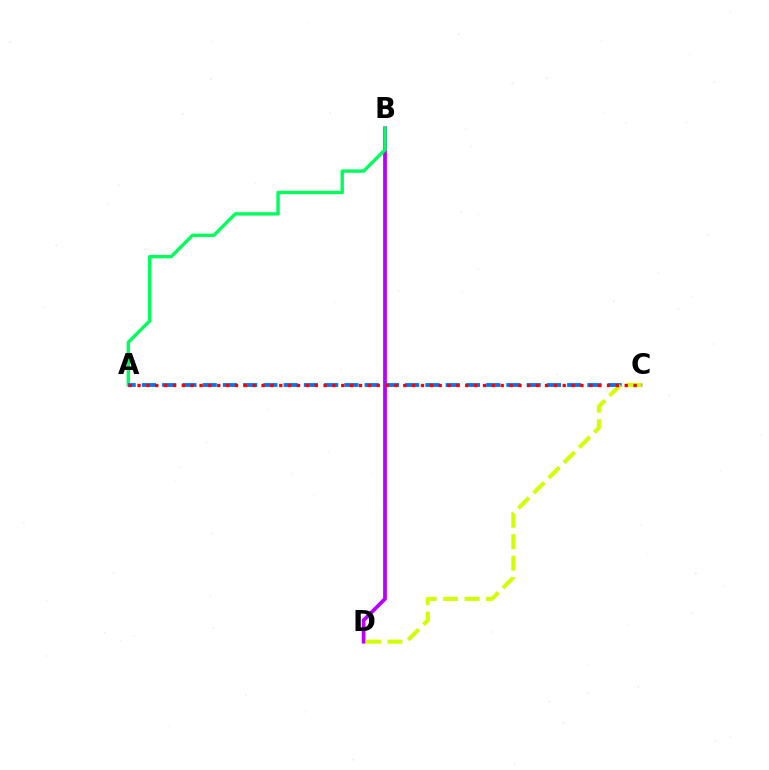{('B', 'D'): [{'color': '#b900ff', 'line_style': 'solid', 'thickness': 2.71}], ('A', 'B'): [{'color': '#00ff5c', 'line_style': 'solid', 'thickness': 2.44}], ('A', 'C'): [{'color': '#0074ff', 'line_style': 'dashed', 'thickness': 2.75}, {'color': '#ff0000', 'line_style': 'dotted', 'thickness': 2.41}], ('C', 'D'): [{'color': '#d1ff00', 'line_style': 'dashed', 'thickness': 2.92}]}